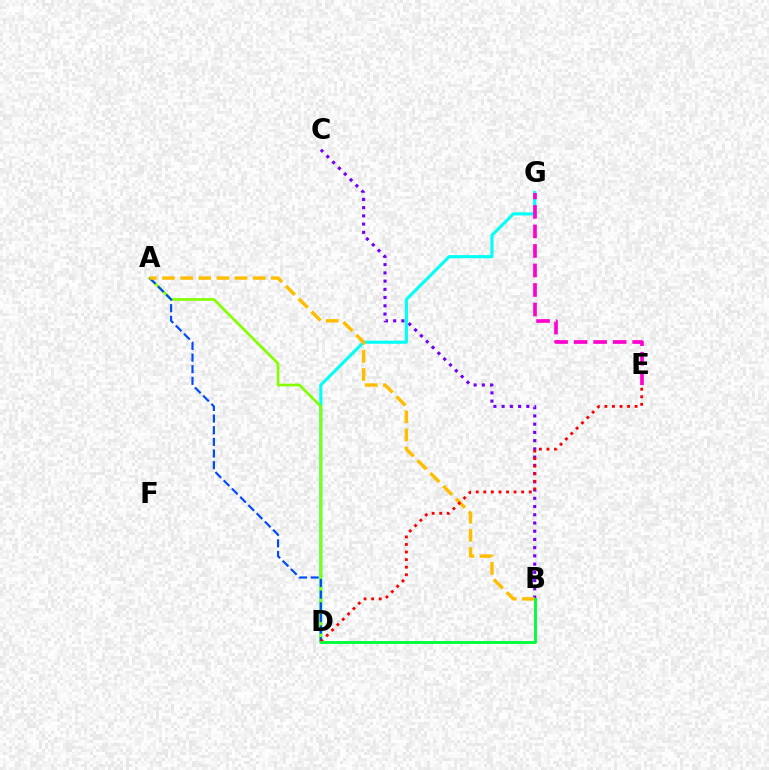{('B', 'C'): [{'color': '#7200ff', 'line_style': 'dotted', 'thickness': 2.24}], ('D', 'G'): [{'color': '#00fff6', 'line_style': 'solid', 'thickness': 2.23}], ('E', 'G'): [{'color': '#ff00cf', 'line_style': 'dashed', 'thickness': 2.65}], ('A', 'D'): [{'color': '#84ff00', 'line_style': 'solid', 'thickness': 1.94}, {'color': '#004bff', 'line_style': 'dashed', 'thickness': 1.58}], ('A', 'B'): [{'color': '#ffbd00', 'line_style': 'dashed', 'thickness': 2.46}], ('D', 'E'): [{'color': '#ff0000', 'line_style': 'dotted', 'thickness': 2.06}], ('B', 'D'): [{'color': '#00ff39', 'line_style': 'solid', 'thickness': 2.07}]}